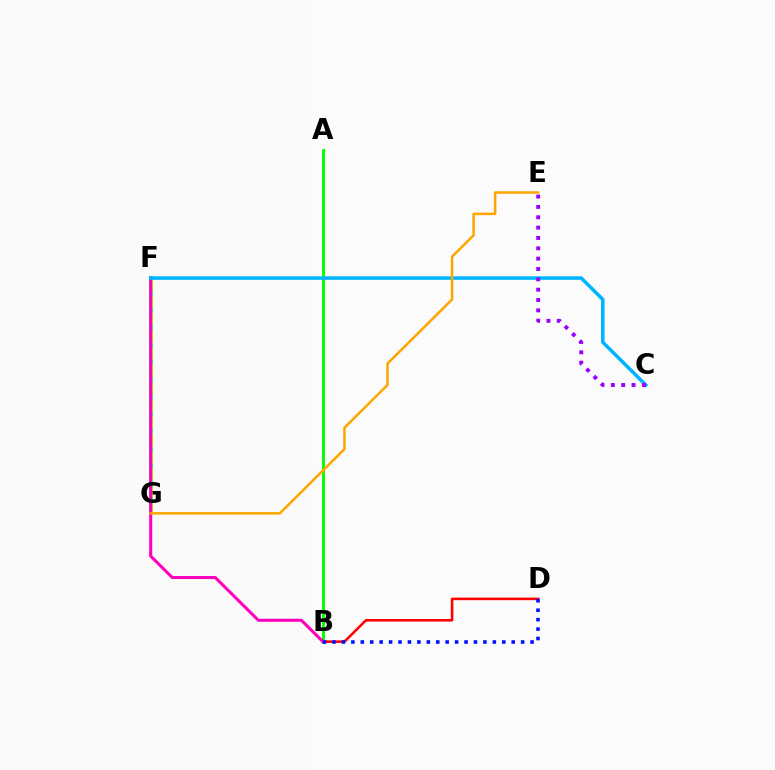{('F', 'G'): [{'color': '#00ff9d', 'line_style': 'solid', 'thickness': 2.66}, {'color': '#b3ff00', 'line_style': 'dashed', 'thickness': 2.35}], ('A', 'B'): [{'color': '#08ff00', 'line_style': 'solid', 'thickness': 2.13}], ('B', 'D'): [{'color': '#ff0000', 'line_style': 'solid', 'thickness': 1.84}, {'color': '#0010ff', 'line_style': 'dotted', 'thickness': 2.56}], ('B', 'F'): [{'color': '#ff00bd', 'line_style': 'solid', 'thickness': 2.2}], ('C', 'F'): [{'color': '#00b5ff', 'line_style': 'solid', 'thickness': 2.53}], ('C', 'E'): [{'color': '#9b00ff', 'line_style': 'dotted', 'thickness': 2.81}], ('E', 'G'): [{'color': '#ffa500', 'line_style': 'solid', 'thickness': 1.81}]}